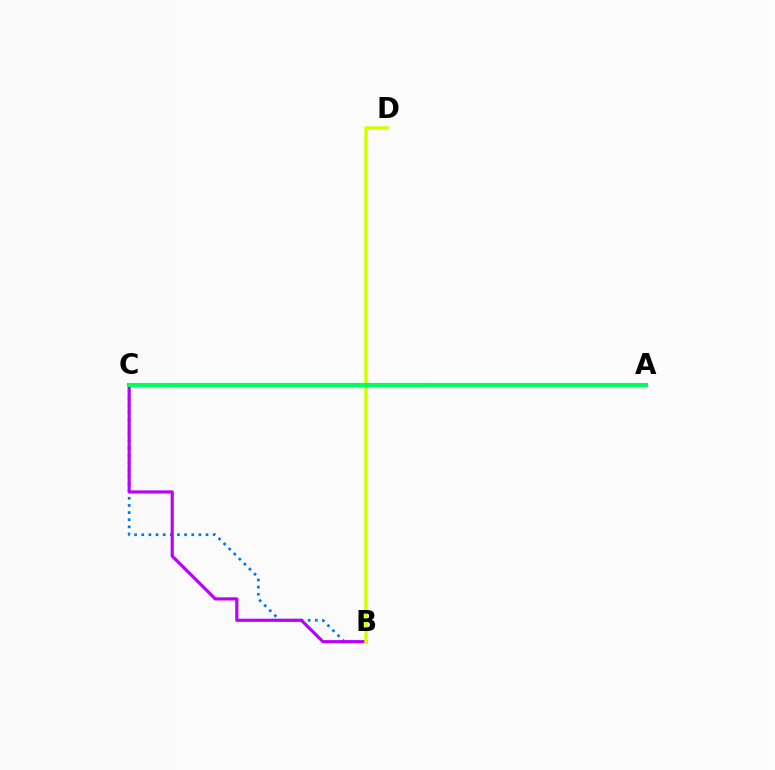{('B', 'C'): [{'color': '#0074ff', 'line_style': 'dotted', 'thickness': 1.94}, {'color': '#b900ff', 'line_style': 'solid', 'thickness': 2.27}], ('A', 'C'): [{'color': '#ff0000', 'line_style': 'solid', 'thickness': 1.91}, {'color': '#00ff5c', 'line_style': 'solid', 'thickness': 2.99}], ('B', 'D'): [{'color': '#d1ff00', 'line_style': 'solid', 'thickness': 2.52}]}